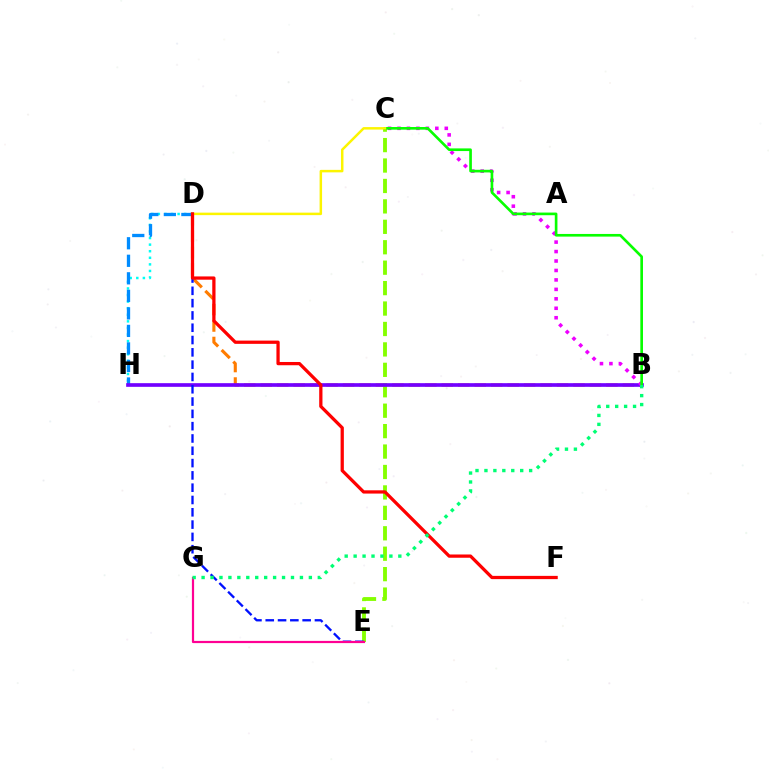{('B', 'D'): [{'color': '#ff7c00', 'line_style': 'dashed', 'thickness': 2.24}], ('C', 'E'): [{'color': '#84ff00', 'line_style': 'dashed', 'thickness': 2.78}], ('D', 'H'): [{'color': '#00fff6', 'line_style': 'dotted', 'thickness': 1.79}, {'color': '#008cff', 'line_style': 'dashed', 'thickness': 2.38}], ('B', 'H'): [{'color': '#7200ff', 'line_style': 'solid', 'thickness': 2.64}], ('D', 'E'): [{'color': '#0010ff', 'line_style': 'dashed', 'thickness': 1.67}], ('B', 'C'): [{'color': '#ee00ff', 'line_style': 'dotted', 'thickness': 2.57}, {'color': '#08ff00', 'line_style': 'solid', 'thickness': 1.91}], ('E', 'G'): [{'color': '#ff0094', 'line_style': 'solid', 'thickness': 1.58}], ('C', 'D'): [{'color': '#fcf500', 'line_style': 'solid', 'thickness': 1.79}], ('D', 'F'): [{'color': '#ff0000', 'line_style': 'solid', 'thickness': 2.35}], ('B', 'G'): [{'color': '#00ff74', 'line_style': 'dotted', 'thickness': 2.43}]}